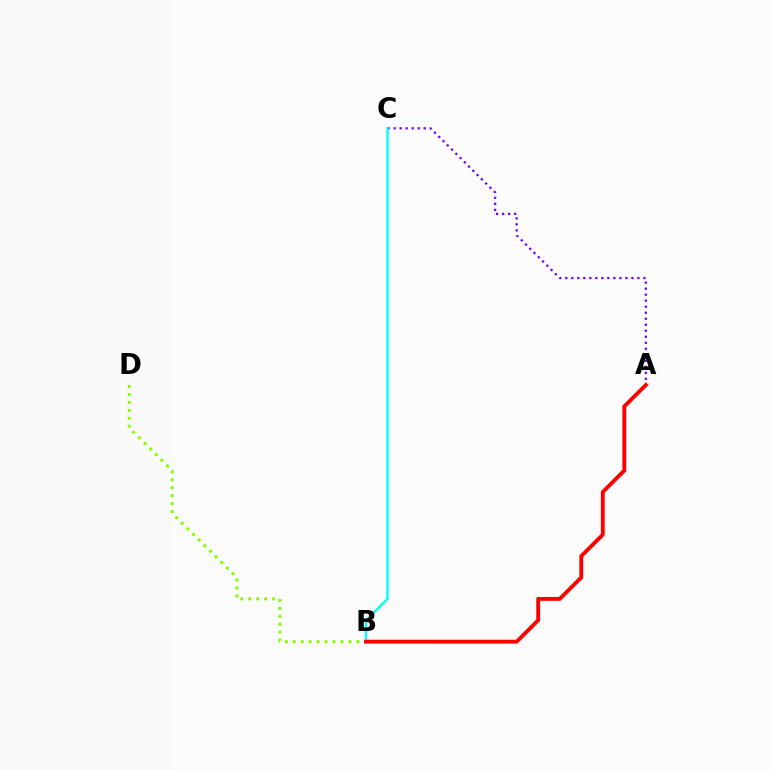{('A', 'C'): [{'color': '#7200ff', 'line_style': 'dotted', 'thickness': 1.63}], ('B', 'C'): [{'color': '#00fff6', 'line_style': 'solid', 'thickness': 1.71}], ('B', 'D'): [{'color': '#84ff00', 'line_style': 'dotted', 'thickness': 2.16}], ('A', 'B'): [{'color': '#ff0000', 'line_style': 'solid', 'thickness': 2.78}]}